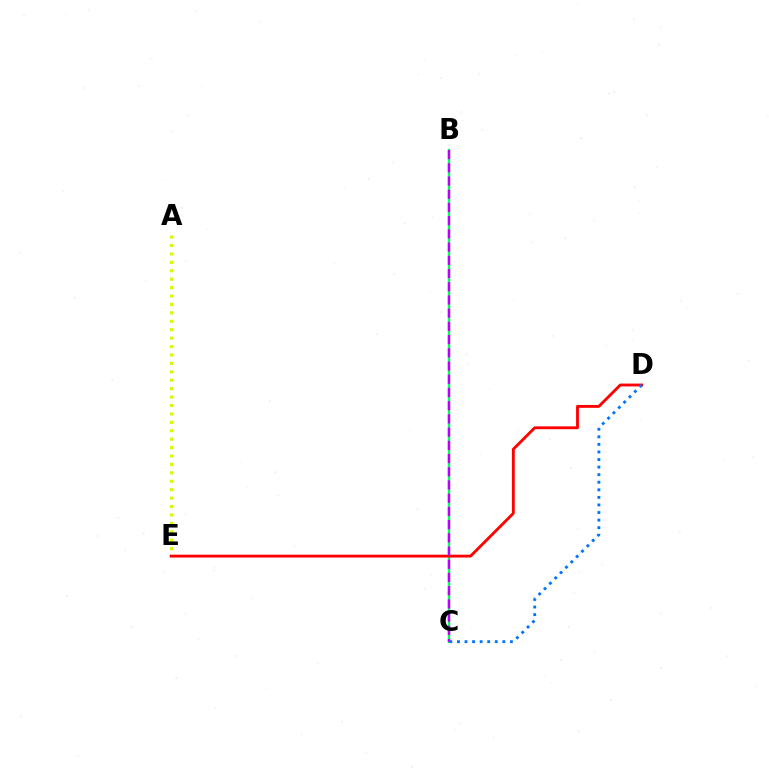{('A', 'E'): [{'color': '#d1ff00', 'line_style': 'dotted', 'thickness': 2.29}], ('B', 'C'): [{'color': '#00ff5c', 'line_style': 'solid', 'thickness': 1.67}, {'color': '#b900ff', 'line_style': 'dashed', 'thickness': 1.8}], ('D', 'E'): [{'color': '#ff0000', 'line_style': 'solid', 'thickness': 2.05}], ('C', 'D'): [{'color': '#0074ff', 'line_style': 'dotted', 'thickness': 2.06}]}